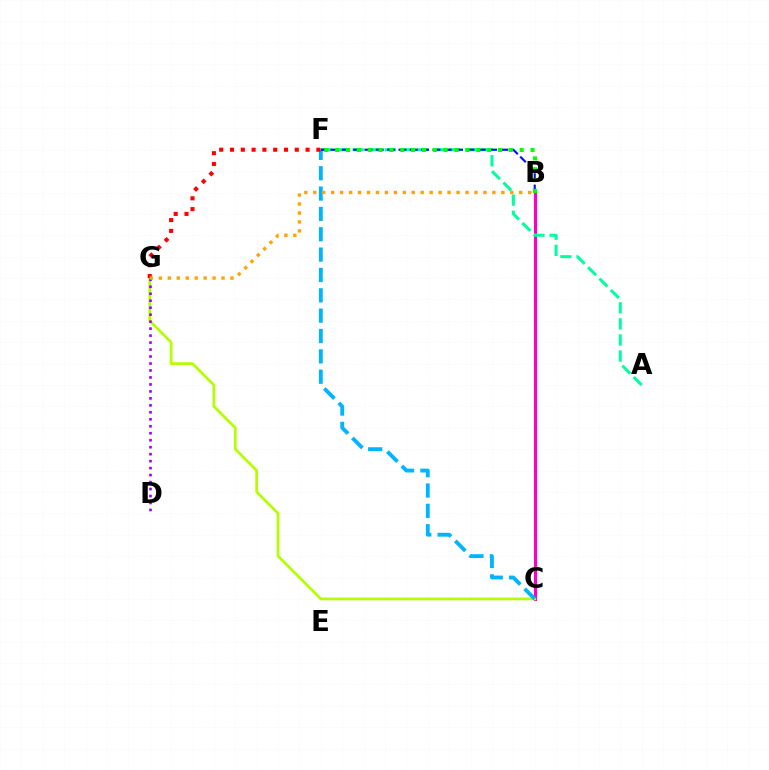{('B', 'C'): [{'color': '#ff00bd', 'line_style': 'solid', 'thickness': 2.24}], ('A', 'F'): [{'color': '#00ff9d', 'line_style': 'dashed', 'thickness': 2.19}], ('C', 'G'): [{'color': '#b3ff00', 'line_style': 'solid', 'thickness': 1.95}], ('C', 'F'): [{'color': '#00b5ff', 'line_style': 'dashed', 'thickness': 2.76}], ('B', 'F'): [{'color': '#0010ff', 'line_style': 'dashed', 'thickness': 1.54}, {'color': '#08ff00', 'line_style': 'dotted', 'thickness': 2.95}], ('F', 'G'): [{'color': '#ff0000', 'line_style': 'dotted', 'thickness': 2.93}], ('D', 'G'): [{'color': '#9b00ff', 'line_style': 'dotted', 'thickness': 1.89}], ('B', 'G'): [{'color': '#ffa500', 'line_style': 'dotted', 'thickness': 2.43}]}